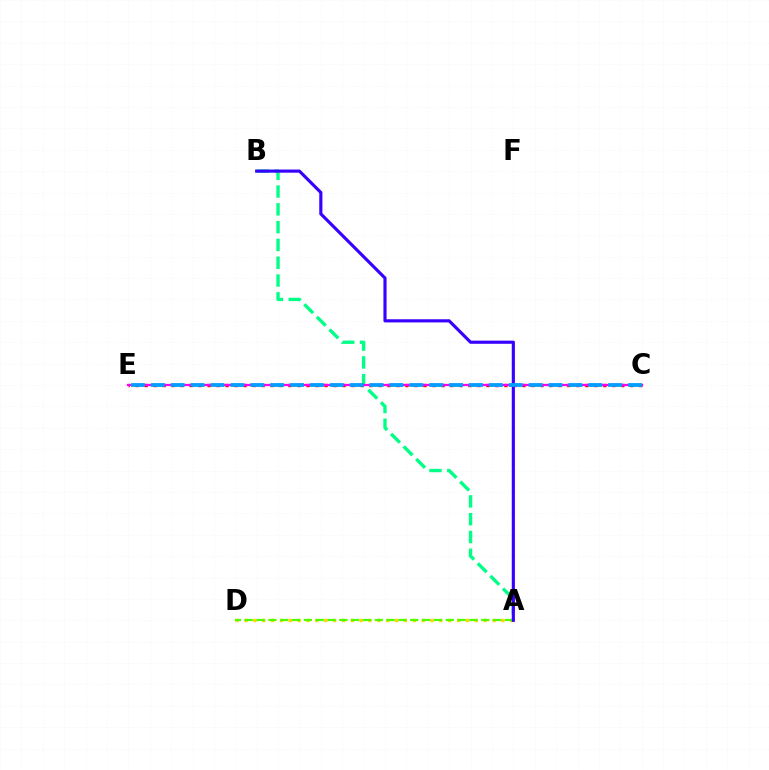{('A', 'D'): [{'color': '#ffd500', 'line_style': 'dotted', 'thickness': 2.41}, {'color': '#4fff00', 'line_style': 'dashed', 'thickness': 1.61}], ('A', 'B'): [{'color': '#00ff86', 'line_style': 'dashed', 'thickness': 2.42}, {'color': '#3700ff', 'line_style': 'solid', 'thickness': 2.26}], ('C', 'E'): [{'color': '#ff0000', 'line_style': 'dotted', 'thickness': 2.44}, {'color': '#ff00ed', 'line_style': 'solid', 'thickness': 1.63}, {'color': '#009eff', 'line_style': 'dashed', 'thickness': 2.7}]}